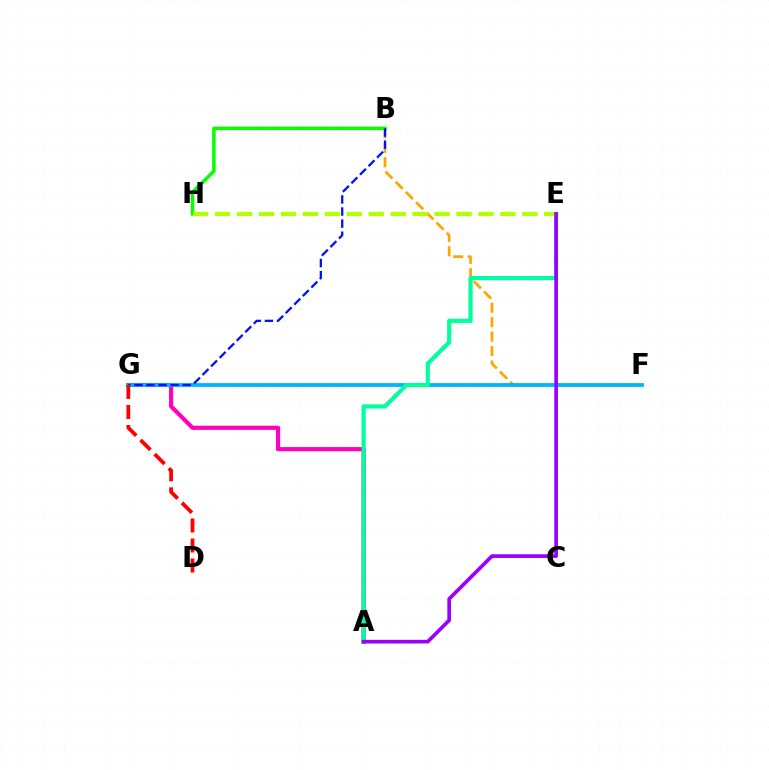{('A', 'G'): [{'color': '#ff00bd', 'line_style': 'solid', 'thickness': 3.0}], ('B', 'F'): [{'color': '#ffa500', 'line_style': 'dashed', 'thickness': 1.96}], ('F', 'G'): [{'color': '#00b5ff', 'line_style': 'solid', 'thickness': 2.74}], ('B', 'H'): [{'color': '#08ff00', 'line_style': 'solid', 'thickness': 2.53}], ('A', 'E'): [{'color': '#00ff9d', 'line_style': 'solid', 'thickness': 2.99}, {'color': '#9b00ff', 'line_style': 'solid', 'thickness': 2.63}], ('B', 'G'): [{'color': '#0010ff', 'line_style': 'dashed', 'thickness': 1.64}], ('E', 'H'): [{'color': '#b3ff00', 'line_style': 'dashed', 'thickness': 2.98}], ('D', 'G'): [{'color': '#ff0000', 'line_style': 'dashed', 'thickness': 2.72}]}